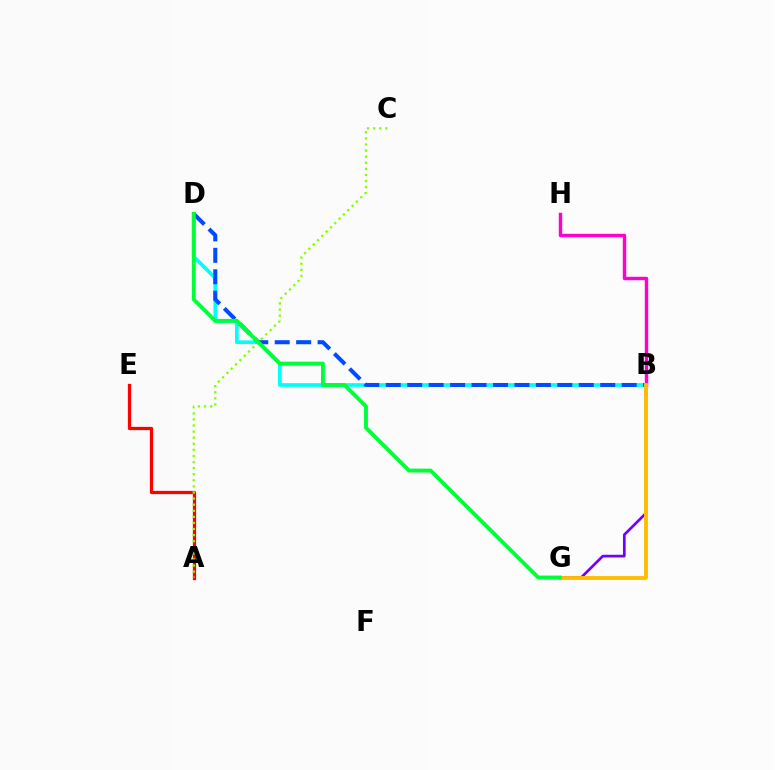{('B', 'D'): [{'color': '#00fff6', 'line_style': 'solid', 'thickness': 2.64}, {'color': '#004bff', 'line_style': 'dashed', 'thickness': 2.91}], ('A', 'E'): [{'color': '#ff0000', 'line_style': 'solid', 'thickness': 2.34}], ('B', 'H'): [{'color': '#ff00cf', 'line_style': 'solid', 'thickness': 2.45}], ('B', 'G'): [{'color': '#7200ff', 'line_style': 'solid', 'thickness': 1.94}, {'color': '#ffbd00', 'line_style': 'solid', 'thickness': 2.77}], ('A', 'C'): [{'color': '#84ff00', 'line_style': 'dotted', 'thickness': 1.65}], ('D', 'G'): [{'color': '#00ff39', 'line_style': 'solid', 'thickness': 2.8}]}